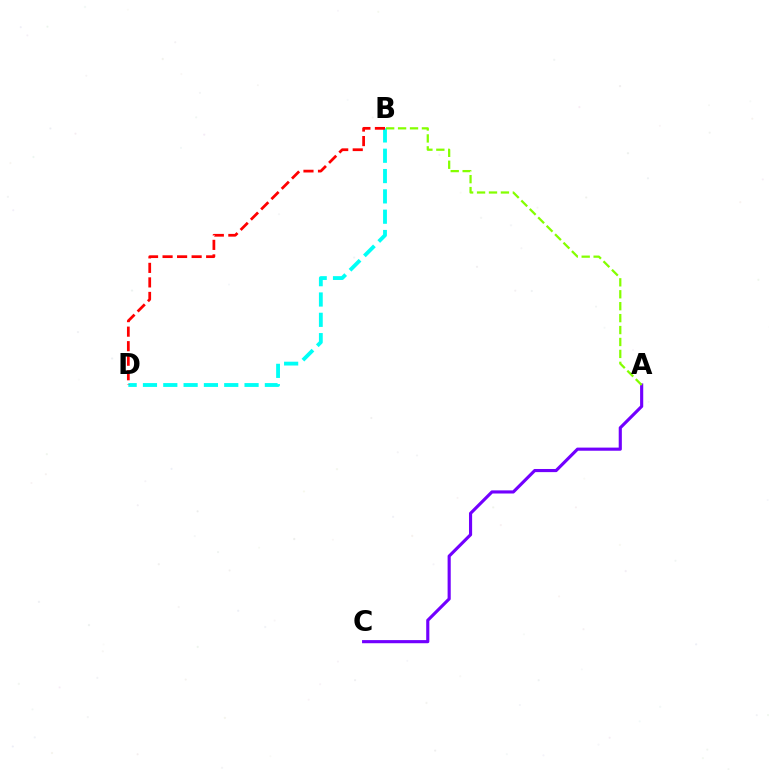{('B', 'D'): [{'color': '#00fff6', 'line_style': 'dashed', 'thickness': 2.76}, {'color': '#ff0000', 'line_style': 'dashed', 'thickness': 1.97}], ('A', 'C'): [{'color': '#7200ff', 'line_style': 'solid', 'thickness': 2.25}], ('A', 'B'): [{'color': '#84ff00', 'line_style': 'dashed', 'thickness': 1.62}]}